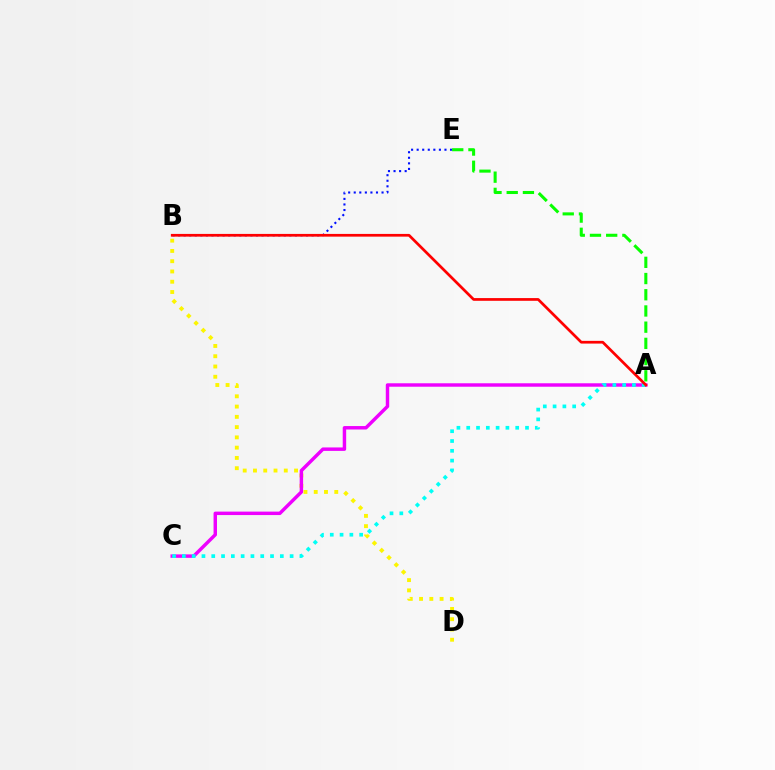{('A', 'E'): [{'color': '#08ff00', 'line_style': 'dashed', 'thickness': 2.2}], ('B', 'D'): [{'color': '#fcf500', 'line_style': 'dotted', 'thickness': 2.79}], ('A', 'C'): [{'color': '#ee00ff', 'line_style': 'solid', 'thickness': 2.48}, {'color': '#00fff6', 'line_style': 'dotted', 'thickness': 2.66}], ('B', 'E'): [{'color': '#0010ff', 'line_style': 'dotted', 'thickness': 1.51}], ('A', 'B'): [{'color': '#ff0000', 'line_style': 'solid', 'thickness': 1.95}]}